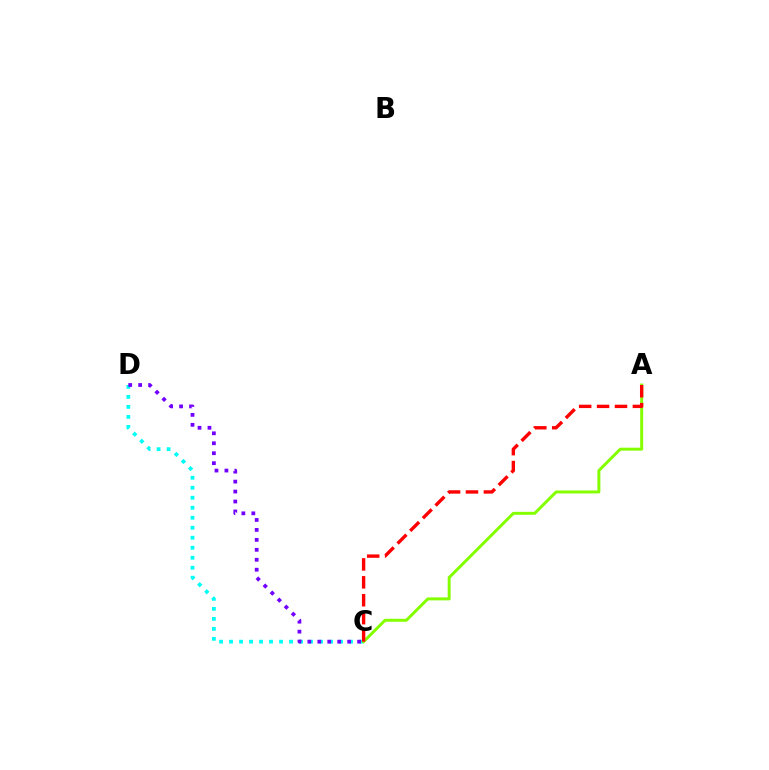{('C', 'D'): [{'color': '#00fff6', 'line_style': 'dotted', 'thickness': 2.72}, {'color': '#7200ff', 'line_style': 'dotted', 'thickness': 2.7}], ('A', 'C'): [{'color': '#84ff00', 'line_style': 'solid', 'thickness': 2.14}, {'color': '#ff0000', 'line_style': 'dashed', 'thickness': 2.43}]}